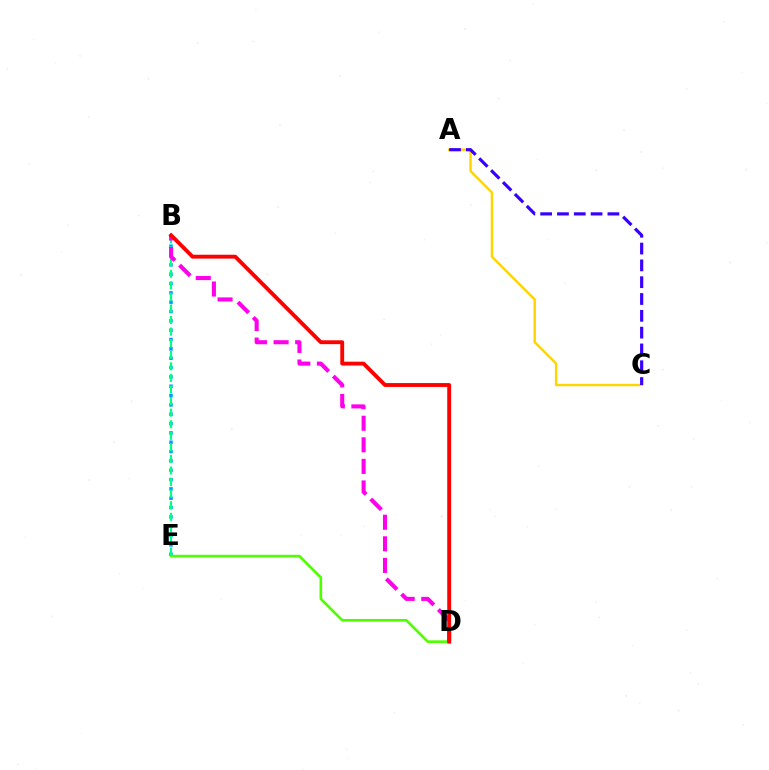{('A', 'C'): [{'color': '#ffd500', 'line_style': 'solid', 'thickness': 1.76}, {'color': '#3700ff', 'line_style': 'dashed', 'thickness': 2.28}], ('B', 'E'): [{'color': '#009eff', 'line_style': 'dotted', 'thickness': 2.54}, {'color': '#00ff86', 'line_style': 'dashed', 'thickness': 1.57}], ('D', 'E'): [{'color': '#4fff00', 'line_style': 'solid', 'thickness': 1.91}], ('B', 'D'): [{'color': '#ff00ed', 'line_style': 'dashed', 'thickness': 2.93}, {'color': '#ff0000', 'line_style': 'solid', 'thickness': 2.78}]}